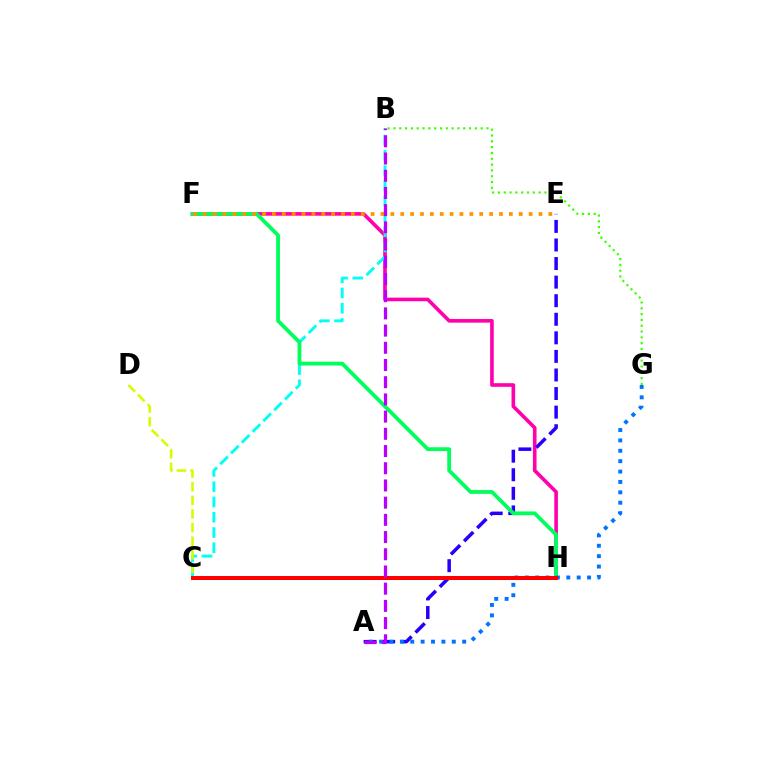{('F', 'H'): [{'color': '#ff00ac', 'line_style': 'solid', 'thickness': 2.61}, {'color': '#00ff5c', 'line_style': 'solid', 'thickness': 2.74}], ('B', 'C'): [{'color': '#00fff6', 'line_style': 'dashed', 'thickness': 2.07}], ('A', 'E'): [{'color': '#2500ff', 'line_style': 'dashed', 'thickness': 2.52}], ('C', 'D'): [{'color': '#d1ff00', 'line_style': 'dashed', 'thickness': 1.85}], ('B', 'G'): [{'color': '#3dff00', 'line_style': 'dotted', 'thickness': 1.58}], ('E', 'F'): [{'color': '#ff9400', 'line_style': 'dotted', 'thickness': 2.68}], ('A', 'G'): [{'color': '#0074ff', 'line_style': 'dotted', 'thickness': 2.82}], ('C', 'H'): [{'color': '#ff0000', 'line_style': 'solid', 'thickness': 2.88}], ('A', 'B'): [{'color': '#b900ff', 'line_style': 'dashed', 'thickness': 2.34}]}